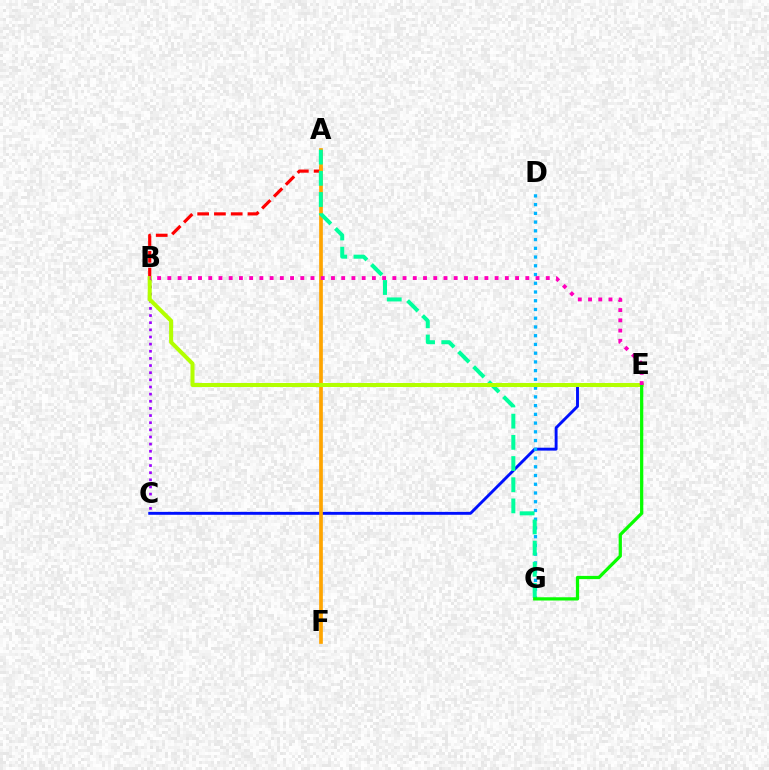{('A', 'B'): [{'color': '#ff0000', 'line_style': 'dashed', 'thickness': 2.28}], ('C', 'E'): [{'color': '#0010ff', 'line_style': 'solid', 'thickness': 2.09}], ('B', 'C'): [{'color': '#9b00ff', 'line_style': 'dotted', 'thickness': 1.94}], ('A', 'F'): [{'color': '#ffa500', 'line_style': 'solid', 'thickness': 2.66}], ('D', 'G'): [{'color': '#00b5ff', 'line_style': 'dotted', 'thickness': 2.37}], ('A', 'G'): [{'color': '#00ff9d', 'line_style': 'dashed', 'thickness': 2.88}], ('B', 'E'): [{'color': '#b3ff00', 'line_style': 'solid', 'thickness': 2.9}, {'color': '#ff00bd', 'line_style': 'dotted', 'thickness': 2.78}], ('E', 'G'): [{'color': '#08ff00', 'line_style': 'solid', 'thickness': 2.33}]}